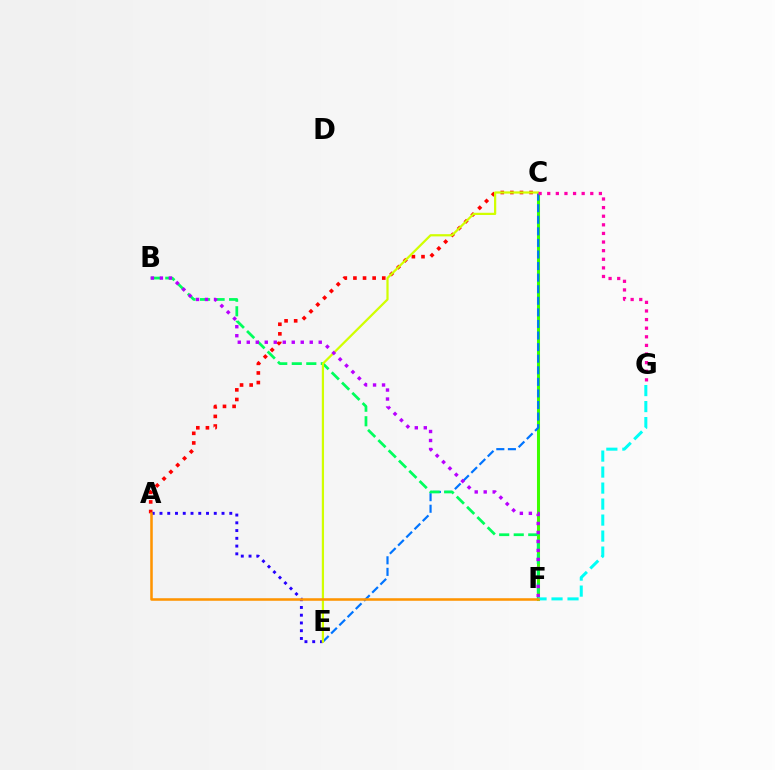{('A', 'C'): [{'color': '#ff0000', 'line_style': 'dotted', 'thickness': 2.61}], ('C', 'F'): [{'color': '#3dff00', 'line_style': 'solid', 'thickness': 2.19}], ('C', 'E'): [{'color': '#0074ff', 'line_style': 'dashed', 'thickness': 1.57}, {'color': '#d1ff00', 'line_style': 'solid', 'thickness': 1.6}], ('A', 'E'): [{'color': '#2500ff', 'line_style': 'dotted', 'thickness': 2.11}], ('B', 'F'): [{'color': '#00ff5c', 'line_style': 'dashed', 'thickness': 1.97}, {'color': '#b900ff', 'line_style': 'dotted', 'thickness': 2.44}], ('F', 'G'): [{'color': '#00fff6', 'line_style': 'dashed', 'thickness': 2.17}], ('A', 'F'): [{'color': '#ff9400', 'line_style': 'solid', 'thickness': 1.83}], ('C', 'G'): [{'color': '#ff00ac', 'line_style': 'dotted', 'thickness': 2.34}]}